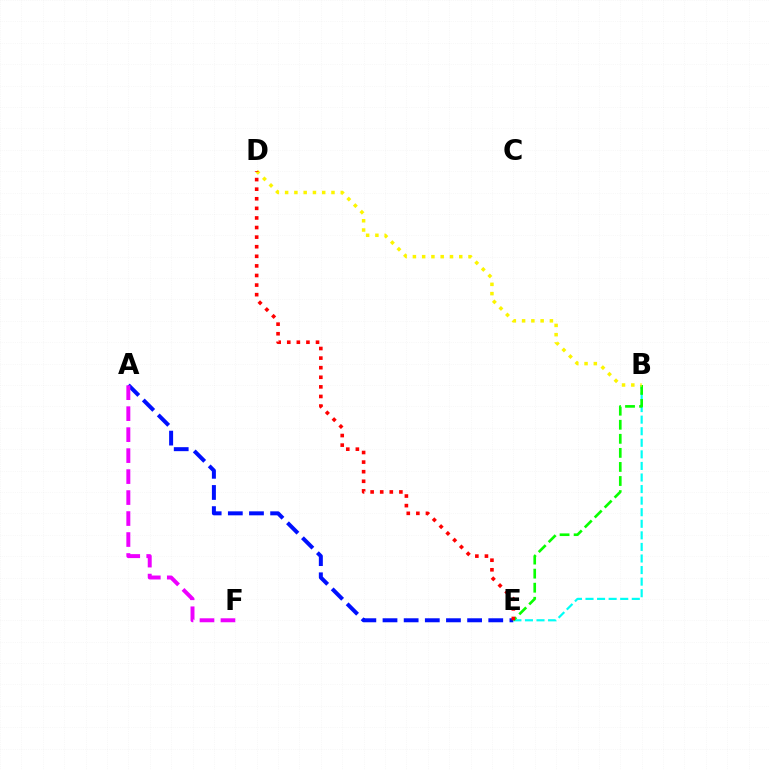{('A', 'E'): [{'color': '#0010ff', 'line_style': 'dashed', 'thickness': 2.87}], ('B', 'E'): [{'color': '#00fff6', 'line_style': 'dashed', 'thickness': 1.57}, {'color': '#08ff00', 'line_style': 'dashed', 'thickness': 1.91}], ('A', 'F'): [{'color': '#ee00ff', 'line_style': 'dashed', 'thickness': 2.85}], ('B', 'D'): [{'color': '#fcf500', 'line_style': 'dotted', 'thickness': 2.52}], ('D', 'E'): [{'color': '#ff0000', 'line_style': 'dotted', 'thickness': 2.61}]}